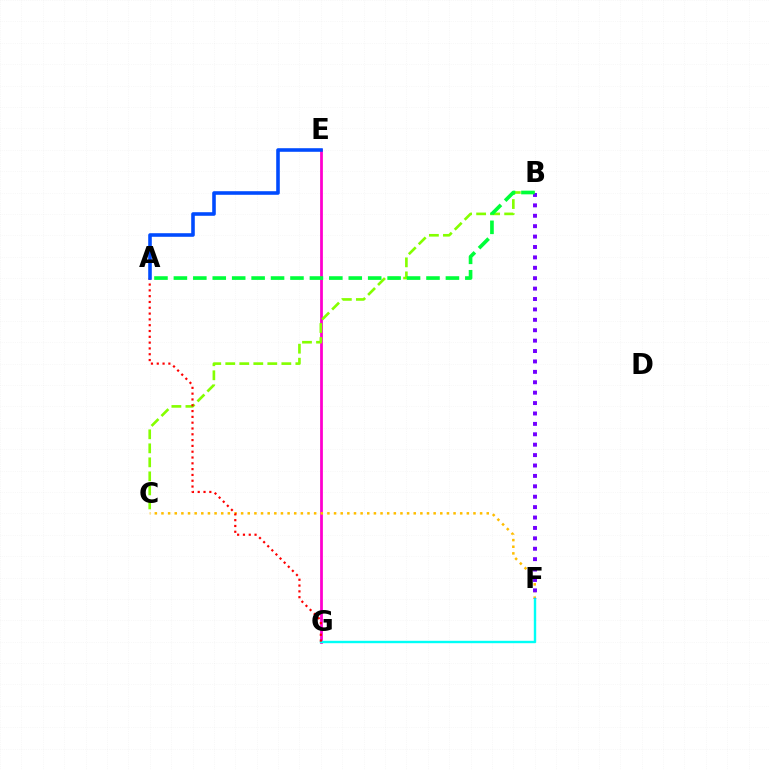{('E', 'G'): [{'color': '#ff00cf', 'line_style': 'solid', 'thickness': 2.0}], ('B', 'C'): [{'color': '#84ff00', 'line_style': 'dashed', 'thickness': 1.9}], ('C', 'F'): [{'color': '#ffbd00', 'line_style': 'dotted', 'thickness': 1.8}], ('F', 'G'): [{'color': '#00fff6', 'line_style': 'solid', 'thickness': 1.73}], ('B', 'F'): [{'color': '#7200ff', 'line_style': 'dotted', 'thickness': 2.83}], ('A', 'G'): [{'color': '#ff0000', 'line_style': 'dotted', 'thickness': 1.58}], ('A', 'B'): [{'color': '#00ff39', 'line_style': 'dashed', 'thickness': 2.64}], ('A', 'E'): [{'color': '#004bff', 'line_style': 'solid', 'thickness': 2.57}]}